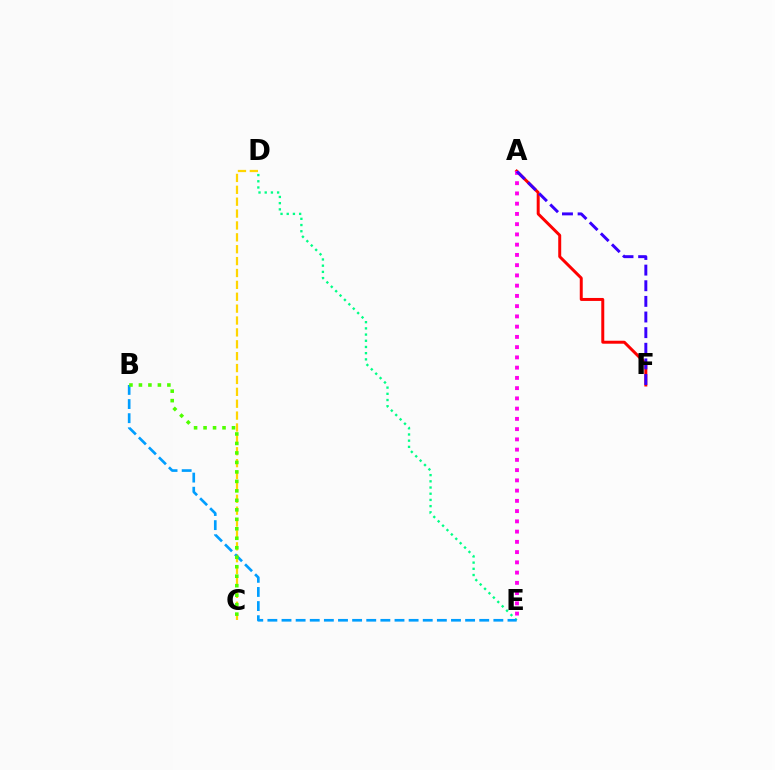{('D', 'E'): [{'color': '#00ff86', 'line_style': 'dotted', 'thickness': 1.68}], ('C', 'D'): [{'color': '#ffd500', 'line_style': 'dashed', 'thickness': 1.61}], ('B', 'E'): [{'color': '#009eff', 'line_style': 'dashed', 'thickness': 1.92}], ('A', 'F'): [{'color': '#ff0000', 'line_style': 'solid', 'thickness': 2.14}, {'color': '#3700ff', 'line_style': 'dashed', 'thickness': 2.12}], ('A', 'E'): [{'color': '#ff00ed', 'line_style': 'dotted', 'thickness': 2.78}], ('B', 'C'): [{'color': '#4fff00', 'line_style': 'dotted', 'thickness': 2.58}]}